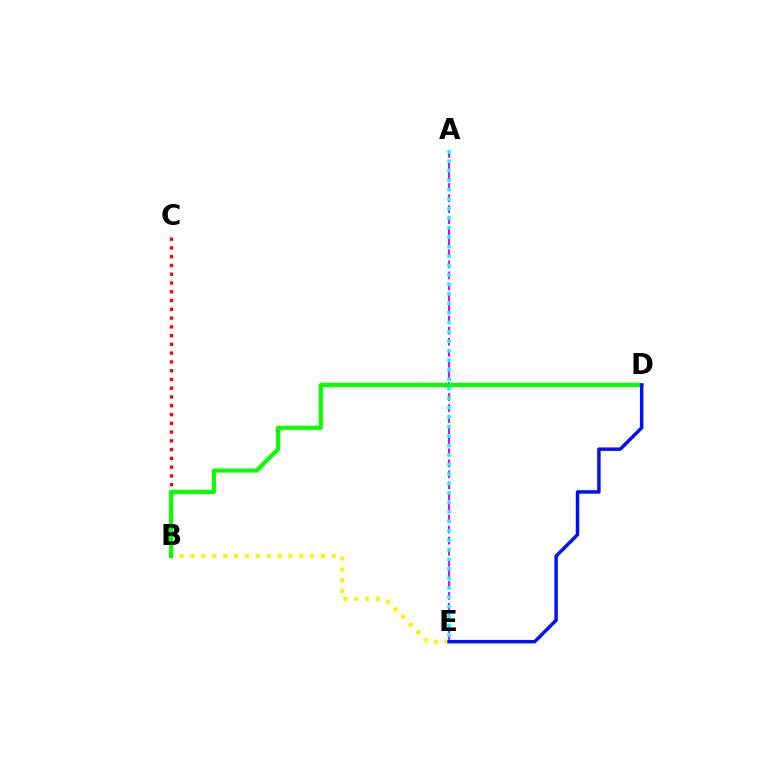{('B', 'C'): [{'color': '#ff0000', 'line_style': 'dotted', 'thickness': 2.38}], ('A', 'E'): [{'color': '#ee00ff', 'line_style': 'dashed', 'thickness': 1.5}, {'color': '#00fff6', 'line_style': 'dotted', 'thickness': 2.57}], ('B', 'E'): [{'color': '#fcf500', 'line_style': 'dotted', 'thickness': 2.95}], ('B', 'D'): [{'color': '#08ff00', 'line_style': 'solid', 'thickness': 2.97}], ('D', 'E'): [{'color': '#0010ff', 'line_style': 'solid', 'thickness': 2.49}]}